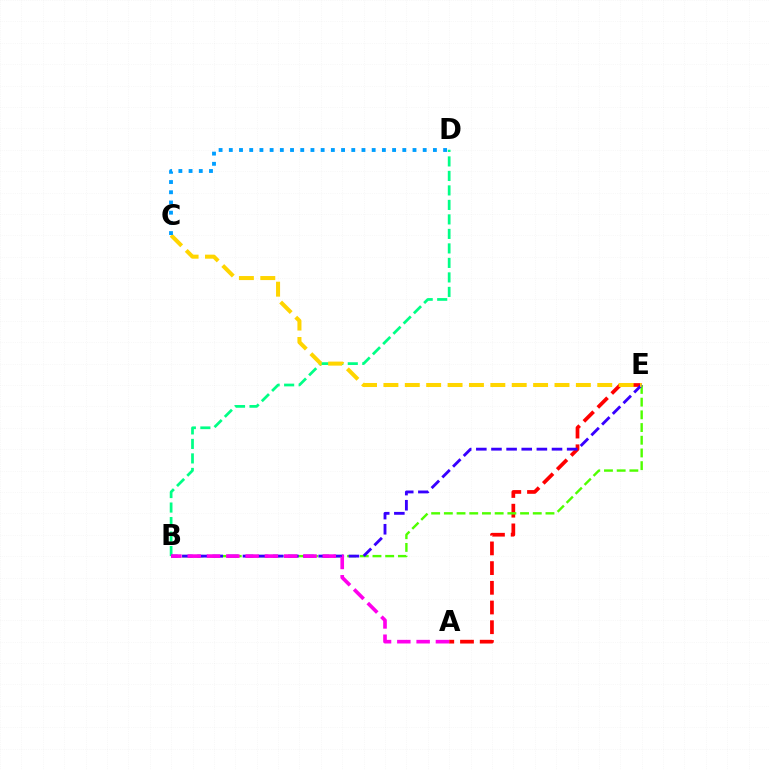{('B', 'D'): [{'color': '#00ff86', 'line_style': 'dashed', 'thickness': 1.97}], ('A', 'E'): [{'color': '#ff0000', 'line_style': 'dashed', 'thickness': 2.68}], ('B', 'E'): [{'color': '#4fff00', 'line_style': 'dashed', 'thickness': 1.73}, {'color': '#3700ff', 'line_style': 'dashed', 'thickness': 2.06}], ('C', 'E'): [{'color': '#ffd500', 'line_style': 'dashed', 'thickness': 2.91}], ('C', 'D'): [{'color': '#009eff', 'line_style': 'dotted', 'thickness': 2.77}], ('A', 'B'): [{'color': '#ff00ed', 'line_style': 'dashed', 'thickness': 2.62}]}